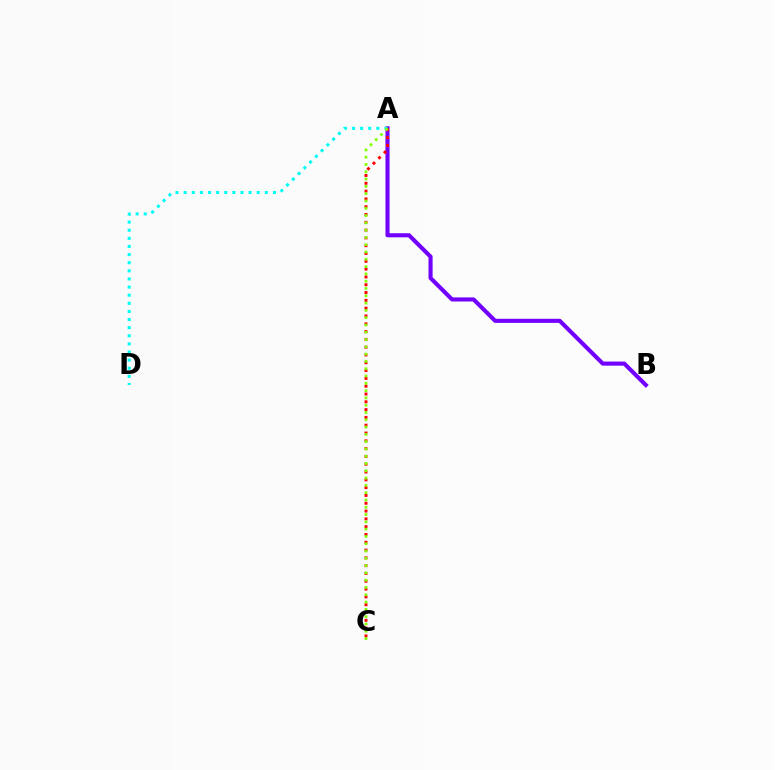{('A', 'B'): [{'color': '#7200ff', 'line_style': 'solid', 'thickness': 2.95}], ('A', 'C'): [{'color': '#ff0000', 'line_style': 'dotted', 'thickness': 2.12}, {'color': '#84ff00', 'line_style': 'dotted', 'thickness': 1.98}], ('A', 'D'): [{'color': '#00fff6', 'line_style': 'dotted', 'thickness': 2.21}]}